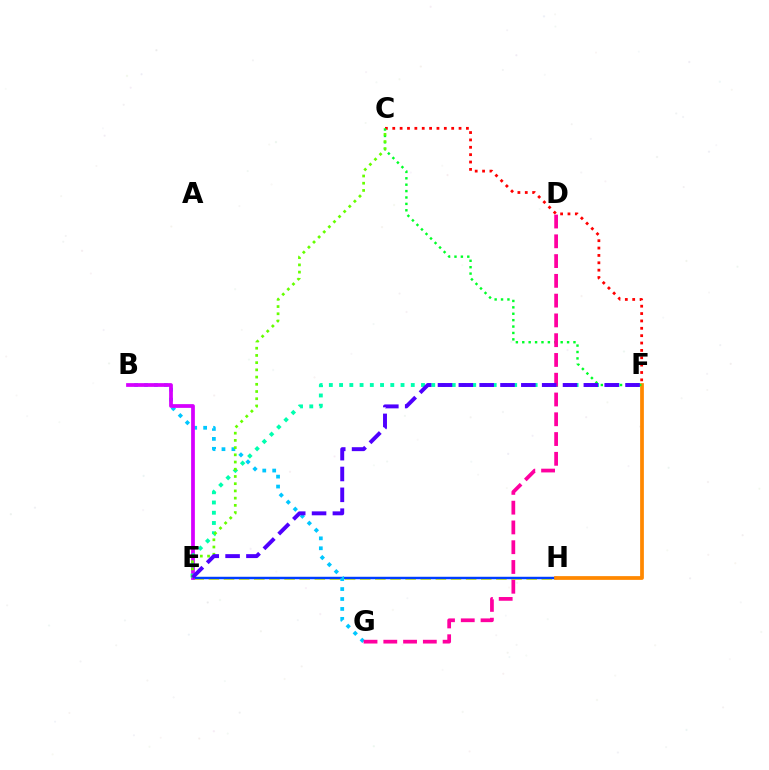{('E', 'H'): [{'color': '#eeff00', 'line_style': 'dashed', 'thickness': 2.06}, {'color': '#003fff', 'line_style': 'solid', 'thickness': 1.76}], ('B', 'G'): [{'color': '#00c7ff', 'line_style': 'dotted', 'thickness': 2.7}], ('C', 'F'): [{'color': '#ff0000', 'line_style': 'dotted', 'thickness': 2.0}, {'color': '#00ff27', 'line_style': 'dotted', 'thickness': 1.74}], ('B', 'E'): [{'color': '#d600ff', 'line_style': 'solid', 'thickness': 2.7}], ('F', 'H'): [{'color': '#ff8800', 'line_style': 'solid', 'thickness': 2.7}], ('E', 'F'): [{'color': '#00ffaf', 'line_style': 'dotted', 'thickness': 2.78}, {'color': '#4f00ff', 'line_style': 'dashed', 'thickness': 2.83}], ('D', 'G'): [{'color': '#ff00a0', 'line_style': 'dashed', 'thickness': 2.69}], ('C', 'E'): [{'color': '#66ff00', 'line_style': 'dotted', 'thickness': 1.96}]}